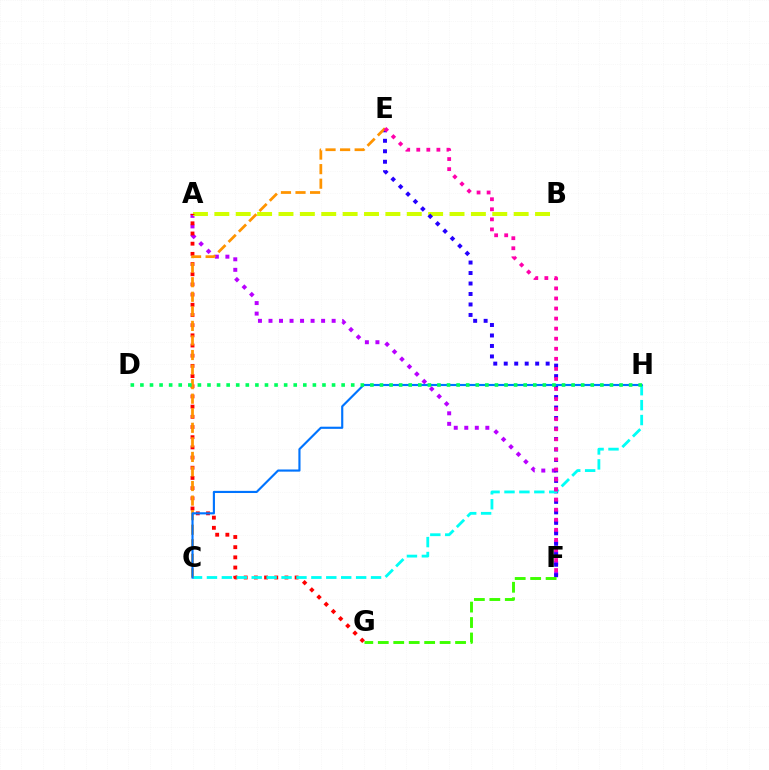{('A', 'F'): [{'color': '#b900ff', 'line_style': 'dotted', 'thickness': 2.86}], ('A', 'B'): [{'color': '#d1ff00', 'line_style': 'dashed', 'thickness': 2.9}], ('E', 'F'): [{'color': '#2500ff', 'line_style': 'dotted', 'thickness': 2.85}, {'color': '#ff00ac', 'line_style': 'dotted', 'thickness': 2.73}], ('A', 'G'): [{'color': '#ff0000', 'line_style': 'dotted', 'thickness': 2.77}], ('C', 'H'): [{'color': '#00fff6', 'line_style': 'dashed', 'thickness': 2.03}, {'color': '#0074ff', 'line_style': 'solid', 'thickness': 1.55}], ('C', 'E'): [{'color': '#ff9400', 'line_style': 'dashed', 'thickness': 1.98}], ('D', 'H'): [{'color': '#00ff5c', 'line_style': 'dotted', 'thickness': 2.6}], ('F', 'G'): [{'color': '#3dff00', 'line_style': 'dashed', 'thickness': 2.1}]}